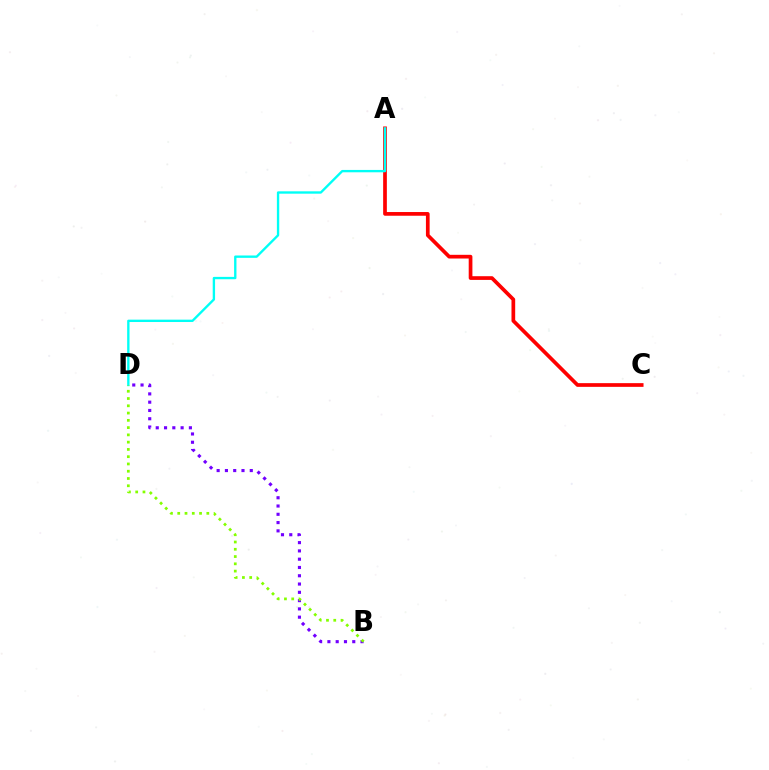{('A', 'C'): [{'color': '#ff0000', 'line_style': 'solid', 'thickness': 2.67}], ('B', 'D'): [{'color': '#7200ff', 'line_style': 'dotted', 'thickness': 2.25}, {'color': '#84ff00', 'line_style': 'dotted', 'thickness': 1.98}], ('A', 'D'): [{'color': '#00fff6', 'line_style': 'solid', 'thickness': 1.7}]}